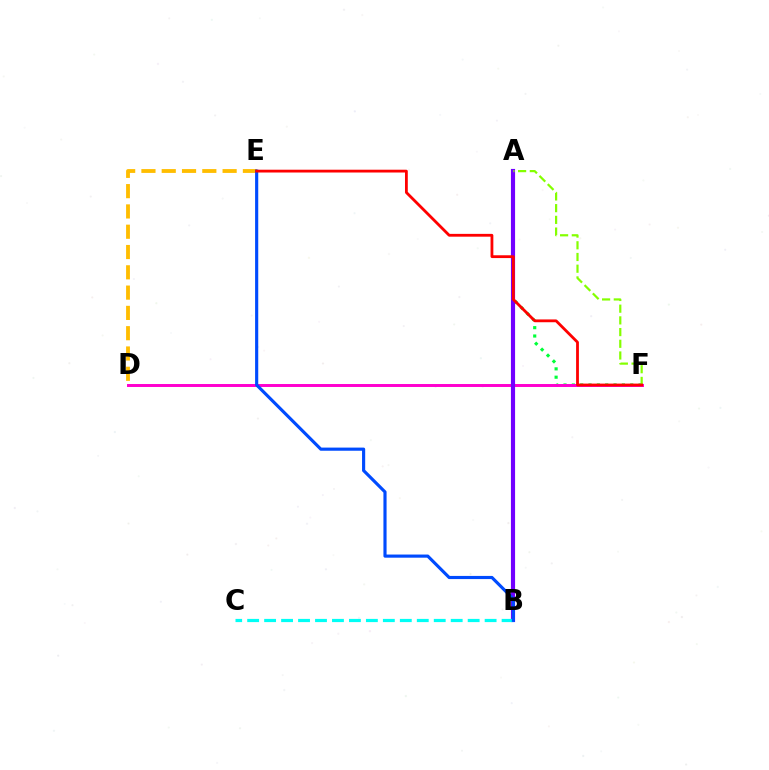{('D', 'E'): [{'color': '#ffbd00', 'line_style': 'dashed', 'thickness': 2.76}], ('A', 'F'): [{'color': '#00ff39', 'line_style': 'dotted', 'thickness': 2.27}, {'color': '#84ff00', 'line_style': 'dashed', 'thickness': 1.59}], ('D', 'F'): [{'color': '#ff00cf', 'line_style': 'solid', 'thickness': 2.13}], ('A', 'B'): [{'color': '#7200ff', 'line_style': 'solid', 'thickness': 2.98}], ('B', 'C'): [{'color': '#00fff6', 'line_style': 'dashed', 'thickness': 2.3}], ('B', 'E'): [{'color': '#004bff', 'line_style': 'solid', 'thickness': 2.27}], ('E', 'F'): [{'color': '#ff0000', 'line_style': 'solid', 'thickness': 2.02}]}